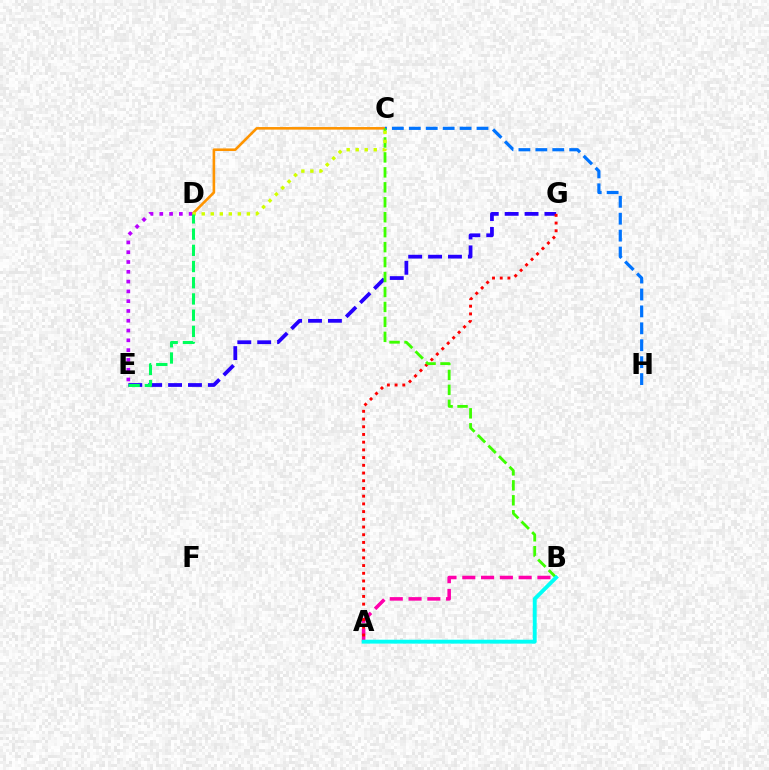{('A', 'B'): [{'color': '#ff00ac', 'line_style': 'dashed', 'thickness': 2.55}, {'color': '#00fff6', 'line_style': 'solid', 'thickness': 2.81}], ('E', 'G'): [{'color': '#2500ff', 'line_style': 'dashed', 'thickness': 2.7}], ('A', 'G'): [{'color': '#ff0000', 'line_style': 'dotted', 'thickness': 2.1}], ('C', 'D'): [{'color': '#ff9400', 'line_style': 'solid', 'thickness': 1.88}, {'color': '#d1ff00', 'line_style': 'dotted', 'thickness': 2.45}], ('C', 'H'): [{'color': '#0074ff', 'line_style': 'dashed', 'thickness': 2.3}], ('B', 'C'): [{'color': '#3dff00', 'line_style': 'dashed', 'thickness': 2.03}], ('D', 'E'): [{'color': '#b900ff', 'line_style': 'dotted', 'thickness': 2.66}, {'color': '#00ff5c', 'line_style': 'dashed', 'thickness': 2.2}]}